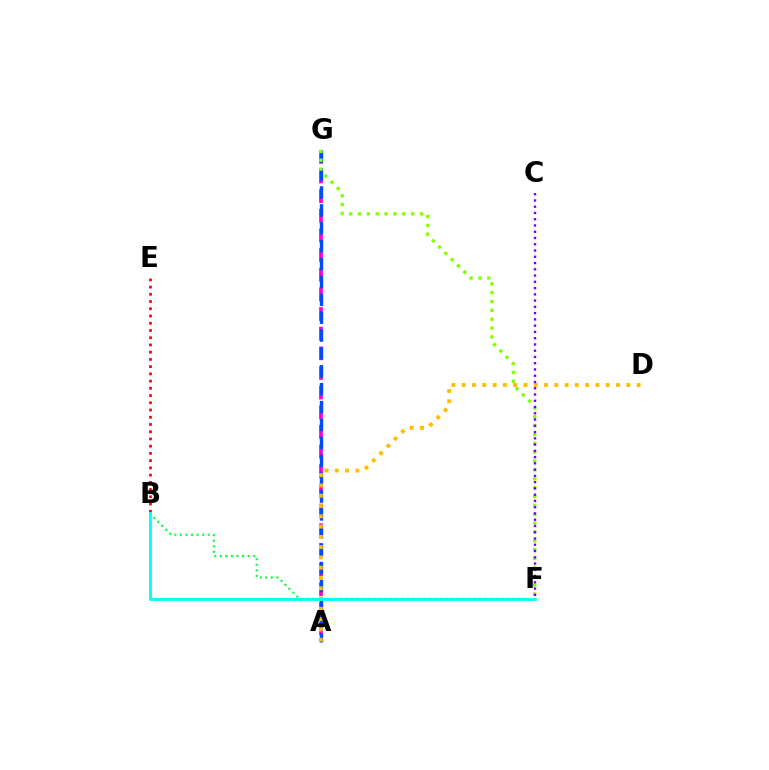{('A', 'G'): [{'color': '#ff00cf', 'line_style': 'dashed', 'thickness': 2.67}, {'color': '#004bff', 'line_style': 'dashed', 'thickness': 2.43}], ('B', 'F'): [{'color': '#00ff39', 'line_style': 'dotted', 'thickness': 1.51}, {'color': '#00fff6', 'line_style': 'solid', 'thickness': 2.04}], ('F', 'G'): [{'color': '#84ff00', 'line_style': 'dotted', 'thickness': 2.41}], ('A', 'D'): [{'color': '#ffbd00', 'line_style': 'dotted', 'thickness': 2.79}], ('C', 'F'): [{'color': '#7200ff', 'line_style': 'dotted', 'thickness': 1.7}], ('B', 'E'): [{'color': '#ff0000', 'line_style': 'dotted', 'thickness': 1.96}]}